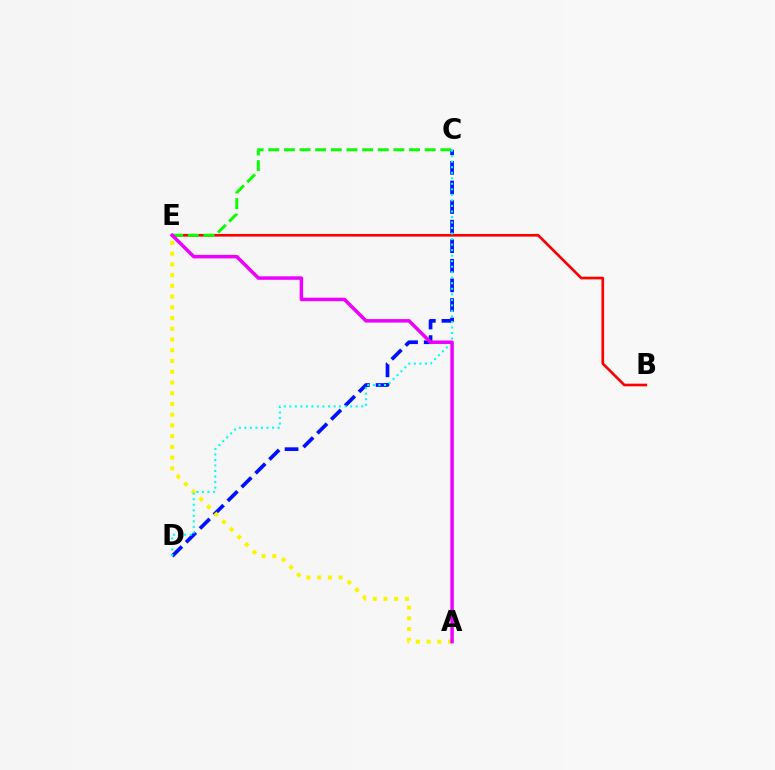{('C', 'D'): [{'color': '#0010ff', 'line_style': 'dashed', 'thickness': 2.66}, {'color': '#00fff6', 'line_style': 'dotted', 'thickness': 1.5}], ('B', 'E'): [{'color': '#ff0000', 'line_style': 'solid', 'thickness': 1.92}], ('A', 'E'): [{'color': '#fcf500', 'line_style': 'dotted', 'thickness': 2.92}, {'color': '#ee00ff', 'line_style': 'solid', 'thickness': 2.52}], ('C', 'E'): [{'color': '#08ff00', 'line_style': 'dashed', 'thickness': 2.13}]}